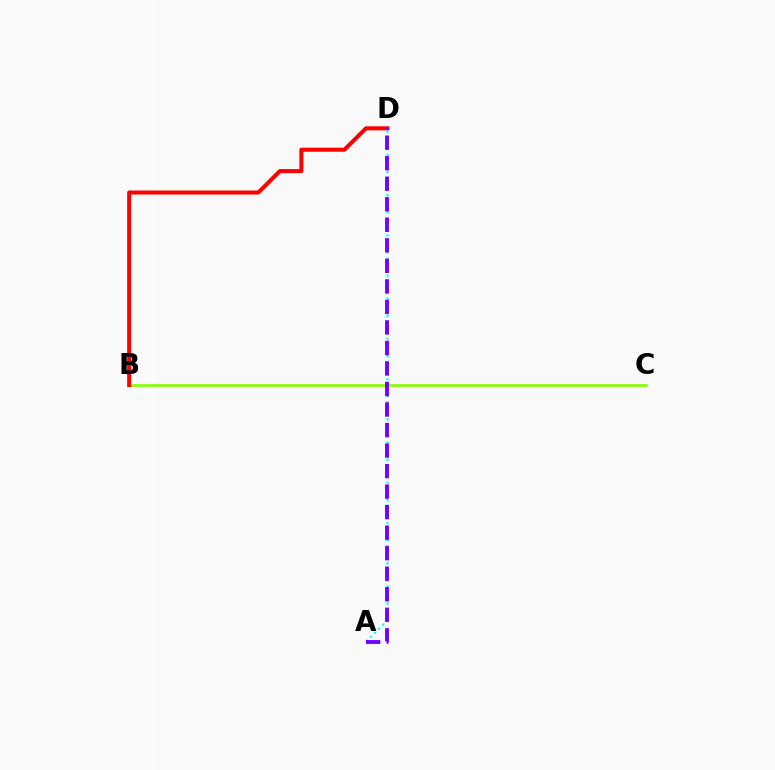{('A', 'D'): [{'color': '#00fff6', 'line_style': 'dotted', 'thickness': 1.56}, {'color': '#7200ff', 'line_style': 'dashed', 'thickness': 2.79}], ('B', 'C'): [{'color': '#84ff00', 'line_style': 'solid', 'thickness': 1.91}], ('B', 'D'): [{'color': '#ff0000', 'line_style': 'solid', 'thickness': 2.92}]}